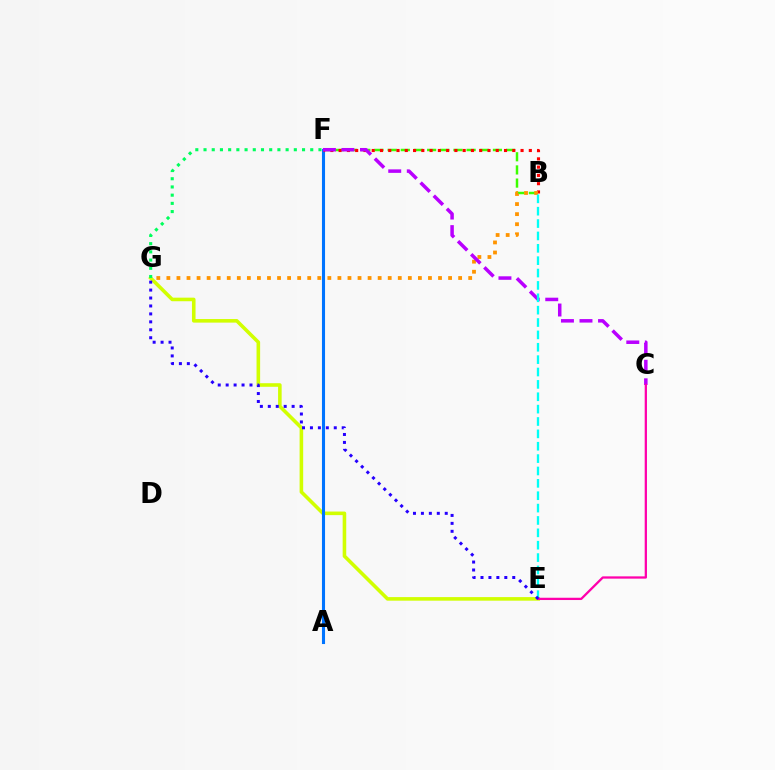{('E', 'G'): [{'color': '#d1ff00', 'line_style': 'solid', 'thickness': 2.58}, {'color': '#2500ff', 'line_style': 'dotted', 'thickness': 2.16}], ('A', 'F'): [{'color': '#0074ff', 'line_style': 'solid', 'thickness': 2.22}], ('B', 'F'): [{'color': '#3dff00', 'line_style': 'dashed', 'thickness': 1.79}, {'color': '#ff0000', 'line_style': 'dotted', 'thickness': 2.25}], ('B', 'G'): [{'color': '#ff9400', 'line_style': 'dotted', 'thickness': 2.73}], ('F', 'G'): [{'color': '#00ff5c', 'line_style': 'dotted', 'thickness': 2.23}], ('C', 'F'): [{'color': '#b900ff', 'line_style': 'dashed', 'thickness': 2.52}], ('B', 'E'): [{'color': '#00fff6', 'line_style': 'dashed', 'thickness': 1.68}], ('C', 'E'): [{'color': '#ff00ac', 'line_style': 'solid', 'thickness': 1.64}]}